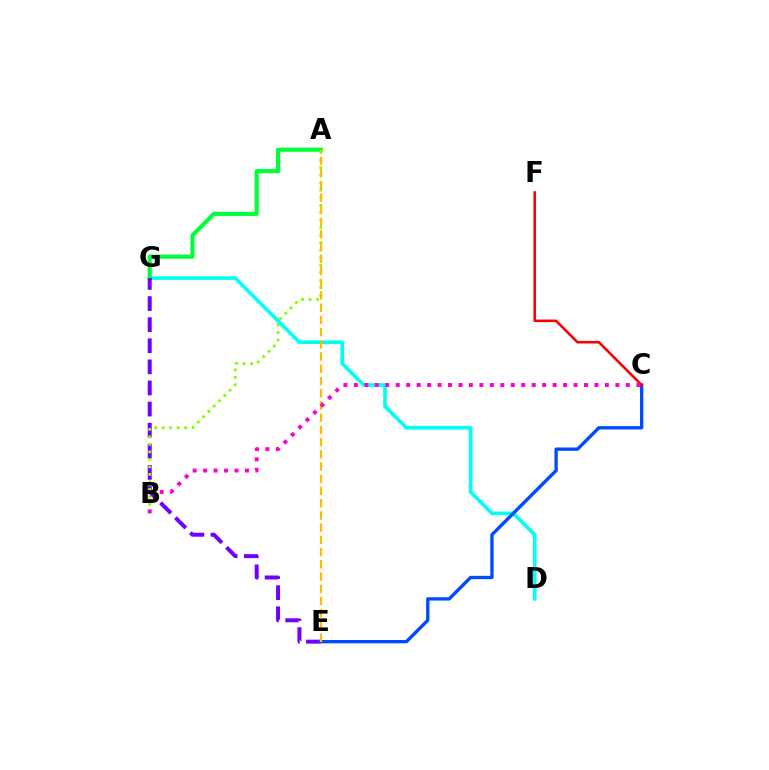{('D', 'G'): [{'color': '#00fff6', 'line_style': 'solid', 'thickness': 2.61}], ('A', 'G'): [{'color': '#00ff39', 'line_style': 'solid', 'thickness': 2.99}], ('E', 'G'): [{'color': '#7200ff', 'line_style': 'dashed', 'thickness': 2.87}], ('A', 'B'): [{'color': '#84ff00', 'line_style': 'dotted', 'thickness': 2.04}], ('C', 'E'): [{'color': '#004bff', 'line_style': 'solid', 'thickness': 2.39}], ('C', 'F'): [{'color': '#ff0000', 'line_style': 'solid', 'thickness': 1.87}], ('A', 'E'): [{'color': '#ffbd00', 'line_style': 'dashed', 'thickness': 1.66}], ('B', 'C'): [{'color': '#ff00cf', 'line_style': 'dotted', 'thickness': 2.84}]}